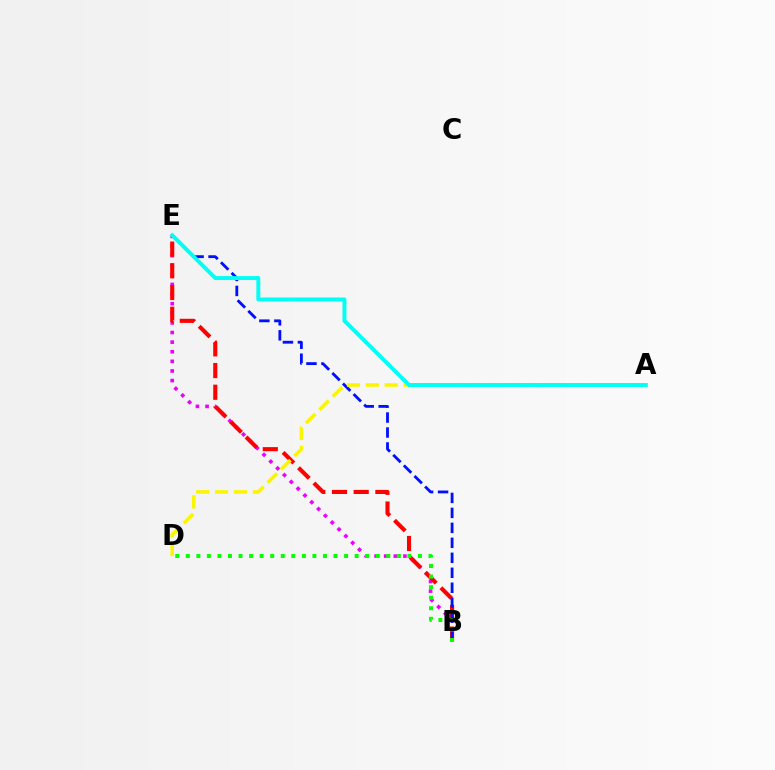{('B', 'E'): [{'color': '#ee00ff', 'line_style': 'dotted', 'thickness': 2.61}, {'color': '#ff0000', 'line_style': 'dashed', 'thickness': 2.95}, {'color': '#0010ff', 'line_style': 'dashed', 'thickness': 2.03}], ('A', 'D'): [{'color': '#fcf500', 'line_style': 'dashed', 'thickness': 2.56}], ('B', 'D'): [{'color': '#08ff00', 'line_style': 'dotted', 'thickness': 2.87}], ('A', 'E'): [{'color': '#00fff6', 'line_style': 'solid', 'thickness': 2.83}]}